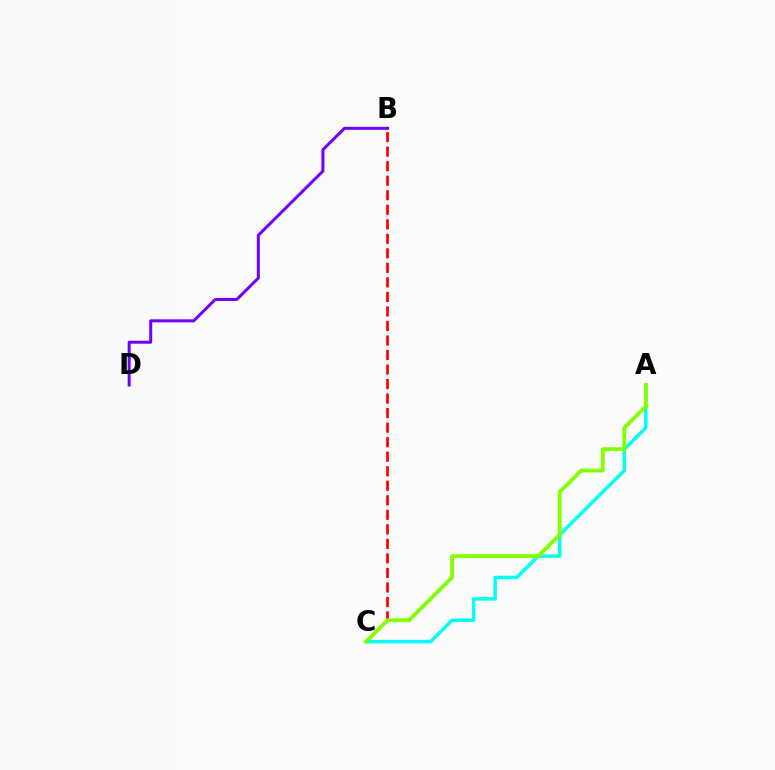{('A', 'C'): [{'color': '#00fff6', 'line_style': 'solid', 'thickness': 2.51}, {'color': '#84ff00', 'line_style': 'solid', 'thickness': 2.76}], ('B', 'C'): [{'color': '#ff0000', 'line_style': 'dashed', 'thickness': 1.97}], ('B', 'D'): [{'color': '#7200ff', 'line_style': 'solid', 'thickness': 2.17}]}